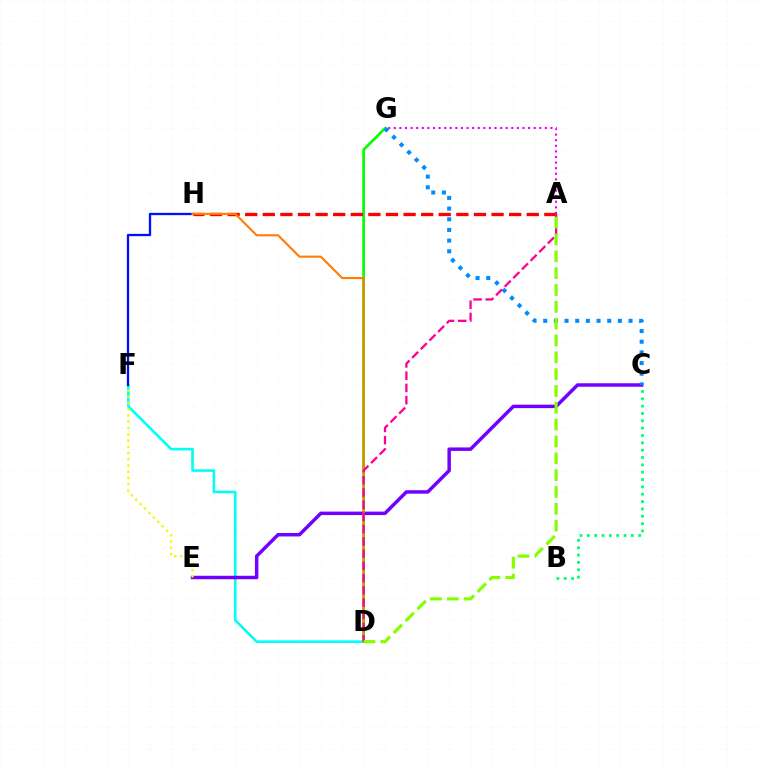{('A', 'G'): [{'color': '#ee00ff', 'line_style': 'dotted', 'thickness': 1.52}], ('D', 'G'): [{'color': '#08ff00', 'line_style': 'solid', 'thickness': 1.97}], ('D', 'F'): [{'color': '#00fff6', 'line_style': 'solid', 'thickness': 1.87}], ('C', 'E'): [{'color': '#7200ff', 'line_style': 'solid', 'thickness': 2.5}], ('C', 'G'): [{'color': '#008cff', 'line_style': 'dotted', 'thickness': 2.9}], ('A', 'H'): [{'color': '#ff0000', 'line_style': 'dashed', 'thickness': 2.39}], ('E', 'F'): [{'color': '#fcf500', 'line_style': 'dotted', 'thickness': 1.7}], ('F', 'H'): [{'color': '#0010ff', 'line_style': 'solid', 'thickness': 1.67}], ('B', 'C'): [{'color': '#00ff74', 'line_style': 'dotted', 'thickness': 2.0}], ('D', 'H'): [{'color': '#ff7c00', 'line_style': 'solid', 'thickness': 1.51}], ('A', 'D'): [{'color': '#ff0094', 'line_style': 'dashed', 'thickness': 1.66}, {'color': '#84ff00', 'line_style': 'dashed', 'thickness': 2.29}]}